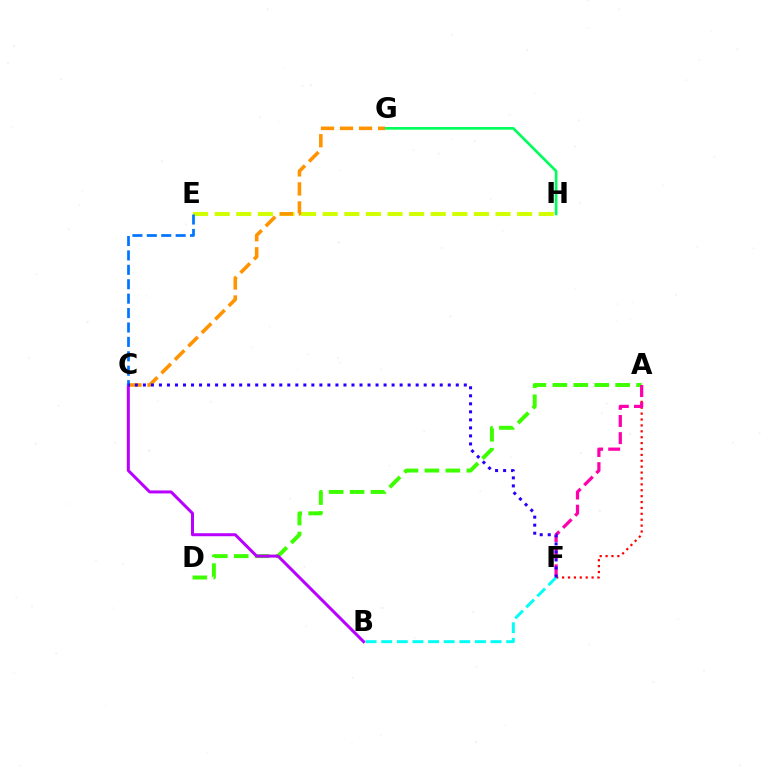{('E', 'H'): [{'color': '#d1ff00', 'line_style': 'dashed', 'thickness': 2.94}], ('G', 'H'): [{'color': '#00ff5c', 'line_style': 'solid', 'thickness': 1.92}], ('C', 'G'): [{'color': '#ff9400', 'line_style': 'dashed', 'thickness': 2.58}], ('A', 'D'): [{'color': '#3dff00', 'line_style': 'dashed', 'thickness': 2.84}], ('A', 'F'): [{'color': '#ff0000', 'line_style': 'dotted', 'thickness': 1.6}, {'color': '#ff00ac', 'line_style': 'dashed', 'thickness': 2.33}], ('B', 'C'): [{'color': '#b900ff', 'line_style': 'solid', 'thickness': 2.17}], ('B', 'F'): [{'color': '#00fff6', 'line_style': 'dashed', 'thickness': 2.12}], ('C', 'E'): [{'color': '#0074ff', 'line_style': 'dashed', 'thickness': 1.96}], ('C', 'F'): [{'color': '#2500ff', 'line_style': 'dotted', 'thickness': 2.18}]}